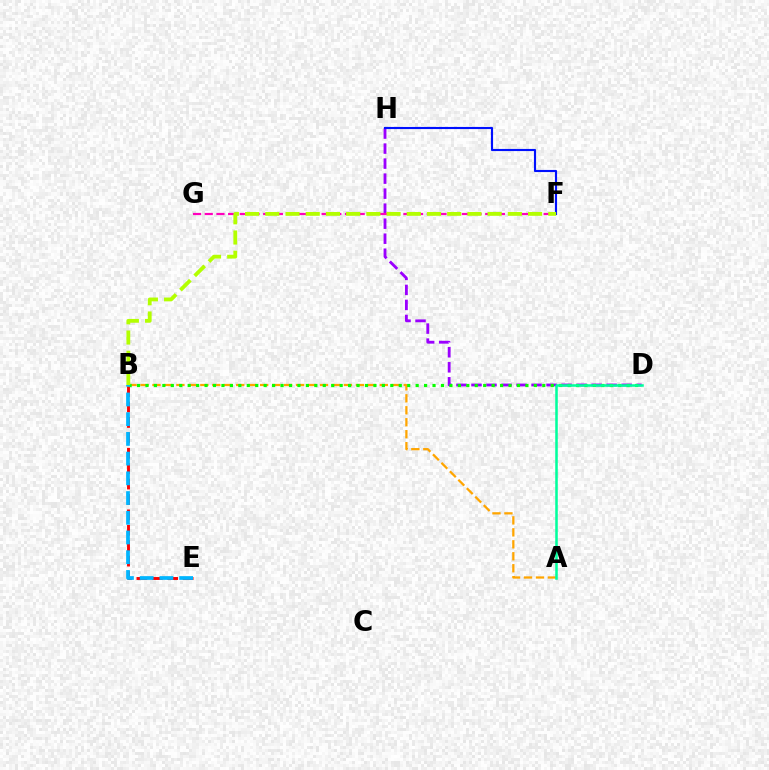{('D', 'H'): [{'color': '#9b00ff', 'line_style': 'dashed', 'thickness': 2.04}], ('A', 'B'): [{'color': '#ffa500', 'line_style': 'dashed', 'thickness': 1.63}], ('F', 'G'): [{'color': '#ff00bd', 'line_style': 'dashed', 'thickness': 1.59}], ('B', 'E'): [{'color': '#ff0000', 'line_style': 'dashed', 'thickness': 2.09}, {'color': '#00b5ff', 'line_style': 'dashed', 'thickness': 2.68}], ('B', 'D'): [{'color': '#08ff00', 'line_style': 'dotted', 'thickness': 2.29}], ('F', 'H'): [{'color': '#0010ff', 'line_style': 'solid', 'thickness': 1.54}], ('A', 'D'): [{'color': '#00ff9d', 'line_style': 'solid', 'thickness': 1.83}], ('B', 'F'): [{'color': '#b3ff00', 'line_style': 'dashed', 'thickness': 2.75}]}